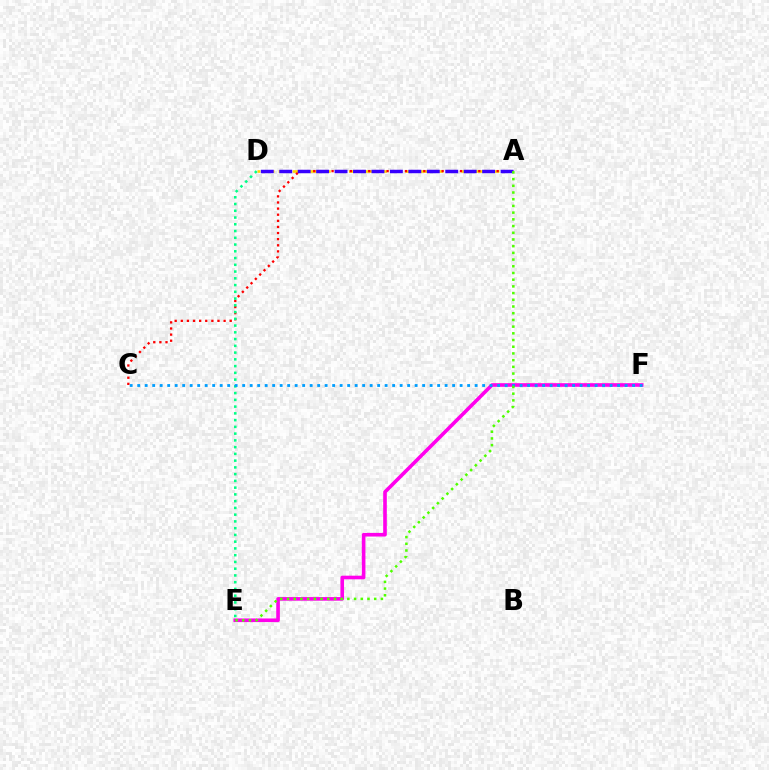{('A', 'D'): [{'color': '#ffd500', 'line_style': 'dashed', 'thickness': 1.91}, {'color': '#3700ff', 'line_style': 'dashed', 'thickness': 2.51}], ('A', 'C'): [{'color': '#ff0000', 'line_style': 'dotted', 'thickness': 1.66}], ('E', 'F'): [{'color': '#ff00ed', 'line_style': 'solid', 'thickness': 2.61}], ('D', 'E'): [{'color': '#00ff86', 'line_style': 'dotted', 'thickness': 1.83}], ('C', 'F'): [{'color': '#009eff', 'line_style': 'dotted', 'thickness': 2.04}], ('A', 'E'): [{'color': '#4fff00', 'line_style': 'dotted', 'thickness': 1.82}]}